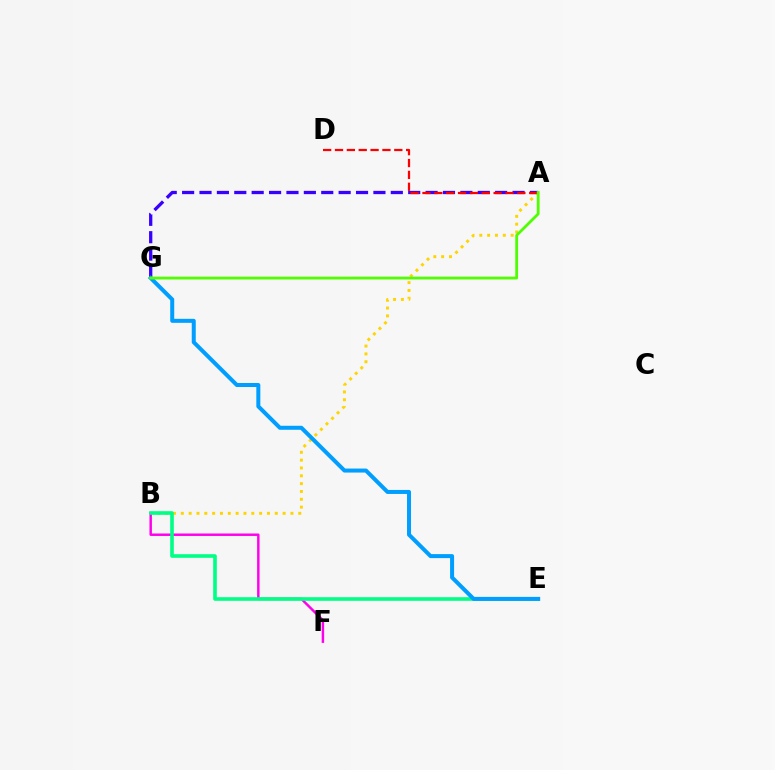{('A', 'G'): [{'color': '#3700ff', 'line_style': 'dashed', 'thickness': 2.36}, {'color': '#4fff00', 'line_style': 'solid', 'thickness': 2.02}], ('A', 'B'): [{'color': '#ffd500', 'line_style': 'dotted', 'thickness': 2.13}], ('B', 'F'): [{'color': '#ff00ed', 'line_style': 'solid', 'thickness': 1.77}], ('A', 'D'): [{'color': '#ff0000', 'line_style': 'dashed', 'thickness': 1.61}], ('B', 'E'): [{'color': '#00ff86', 'line_style': 'solid', 'thickness': 2.6}], ('E', 'G'): [{'color': '#009eff', 'line_style': 'solid', 'thickness': 2.89}]}